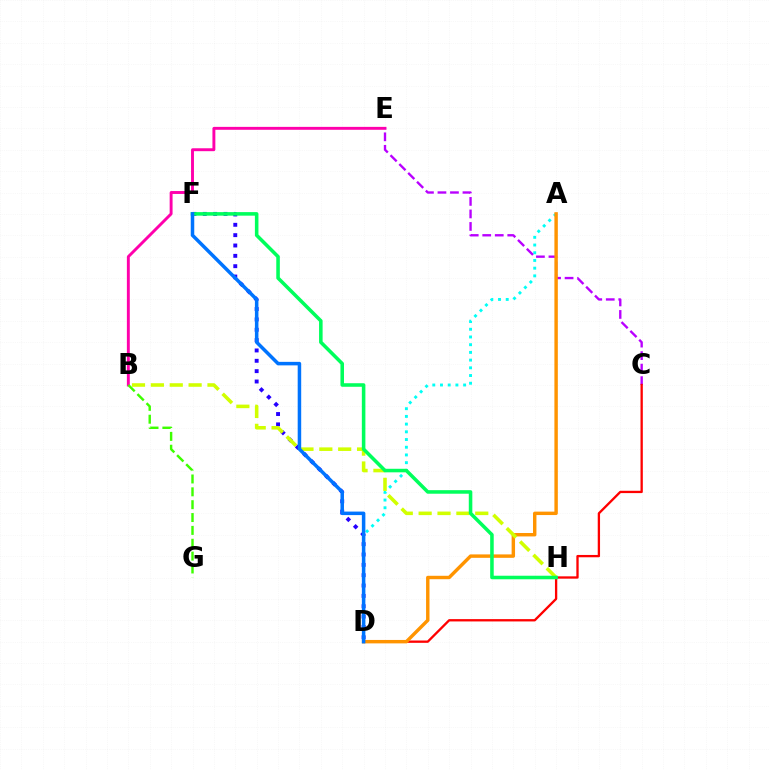{('D', 'F'): [{'color': '#2500ff', 'line_style': 'dotted', 'thickness': 2.81}, {'color': '#0074ff', 'line_style': 'solid', 'thickness': 2.53}], ('B', 'E'): [{'color': '#ff00ac', 'line_style': 'solid', 'thickness': 2.1}], ('A', 'D'): [{'color': '#00fff6', 'line_style': 'dotted', 'thickness': 2.09}, {'color': '#ff9400', 'line_style': 'solid', 'thickness': 2.47}], ('C', 'E'): [{'color': '#b900ff', 'line_style': 'dashed', 'thickness': 1.7}], ('C', 'D'): [{'color': '#ff0000', 'line_style': 'solid', 'thickness': 1.67}], ('B', 'H'): [{'color': '#d1ff00', 'line_style': 'dashed', 'thickness': 2.56}], ('B', 'G'): [{'color': '#3dff00', 'line_style': 'dashed', 'thickness': 1.75}], ('F', 'H'): [{'color': '#00ff5c', 'line_style': 'solid', 'thickness': 2.56}]}